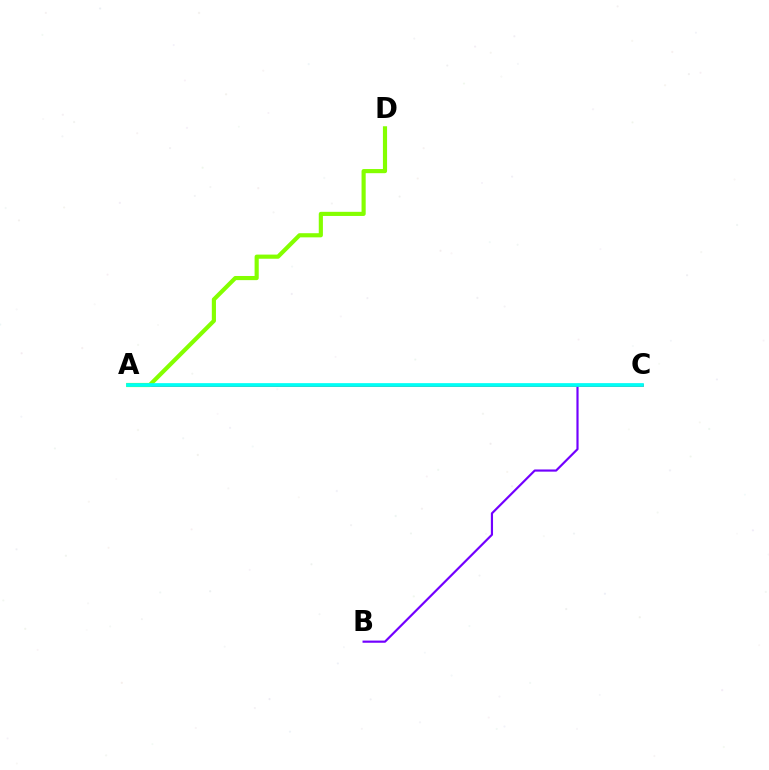{('A', 'C'): [{'color': '#ff0000', 'line_style': 'solid', 'thickness': 1.87}, {'color': '#00fff6', 'line_style': 'solid', 'thickness': 2.67}], ('B', 'C'): [{'color': '#7200ff', 'line_style': 'solid', 'thickness': 1.56}], ('A', 'D'): [{'color': '#84ff00', 'line_style': 'solid', 'thickness': 2.98}]}